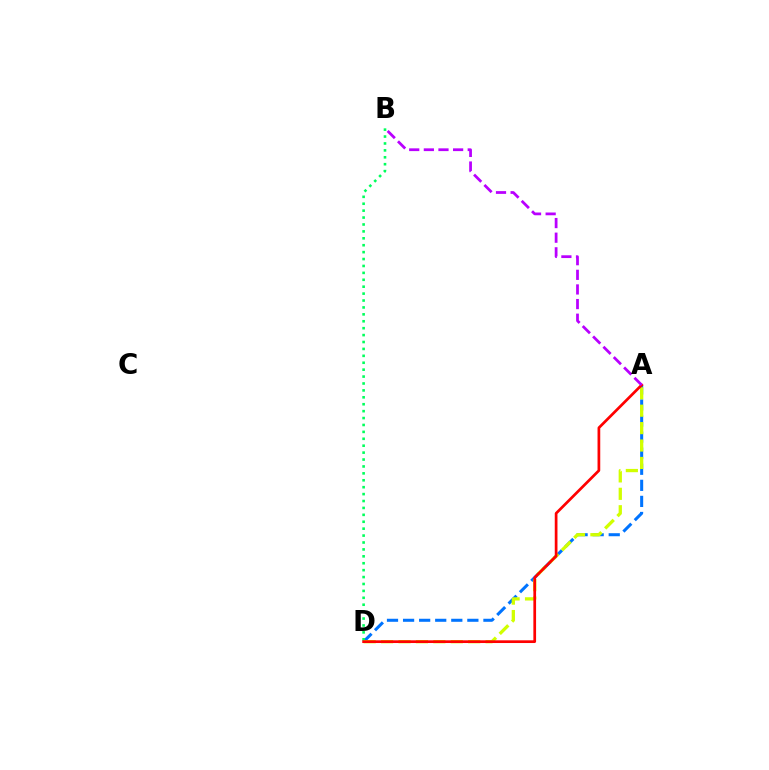{('A', 'D'): [{'color': '#0074ff', 'line_style': 'dashed', 'thickness': 2.18}, {'color': '#d1ff00', 'line_style': 'dashed', 'thickness': 2.37}, {'color': '#ff0000', 'line_style': 'solid', 'thickness': 1.95}], ('B', 'D'): [{'color': '#00ff5c', 'line_style': 'dotted', 'thickness': 1.88}], ('A', 'B'): [{'color': '#b900ff', 'line_style': 'dashed', 'thickness': 1.99}]}